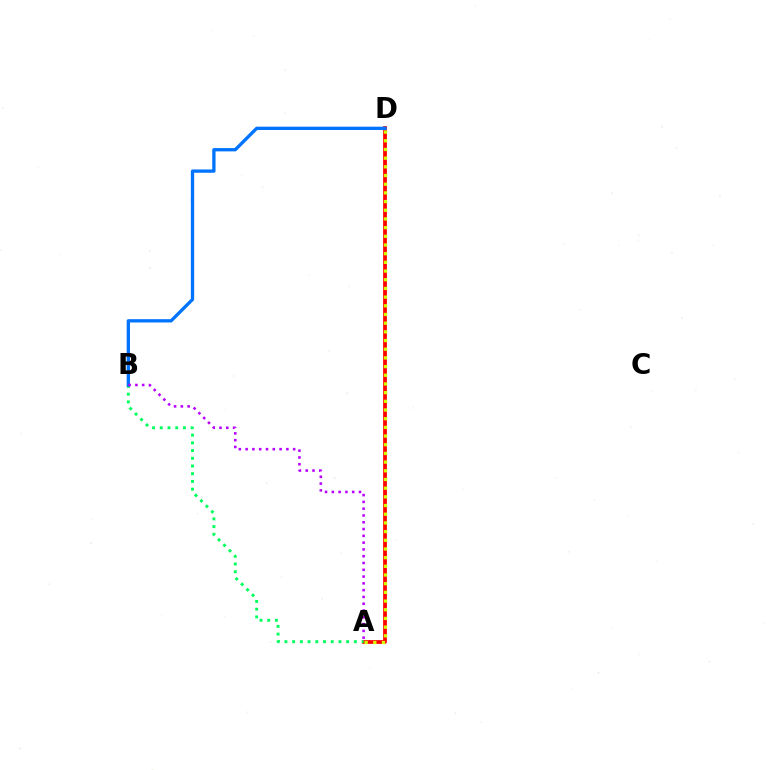{('A', 'D'): [{'color': '#ff0000', 'line_style': 'solid', 'thickness': 2.7}, {'color': '#d1ff00', 'line_style': 'dotted', 'thickness': 2.36}], ('A', 'B'): [{'color': '#00ff5c', 'line_style': 'dotted', 'thickness': 2.1}, {'color': '#b900ff', 'line_style': 'dotted', 'thickness': 1.84}], ('B', 'D'): [{'color': '#0074ff', 'line_style': 'solid', 'thickness': 2.38}]}